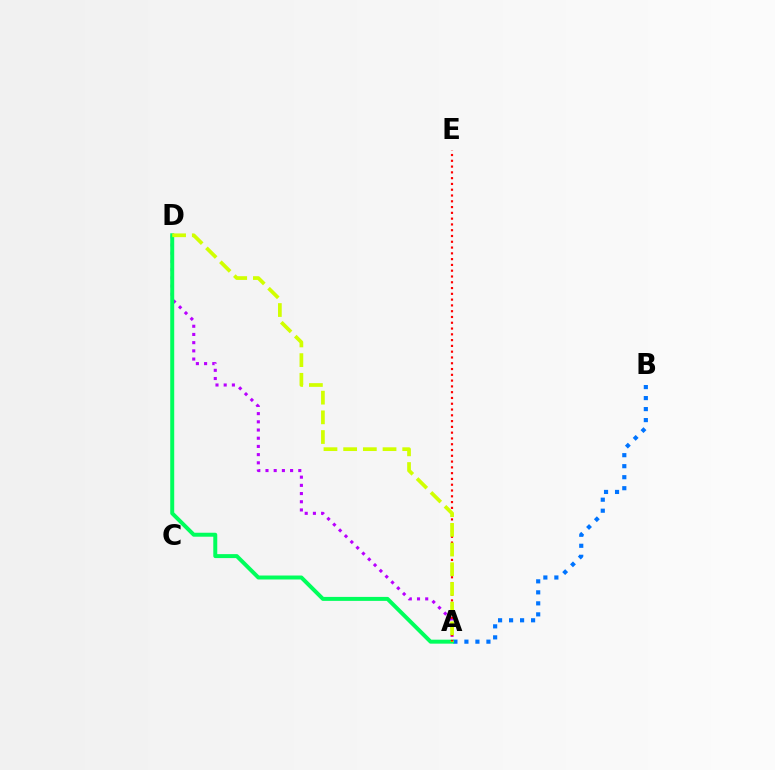{('A', 'D'): [{'color': '#b900ff', 'line_style': 'dotted', 'thickness': 2.23}, {'color': '#00ff5c', 'line_style': 'solid', 'thickness': 2.86}, {'color': '#d1ff00', 'line_style': 'dashed', 'thickness': 2.67}], ('A', 'B'): [{'color': '#0074ff', 'line_style': 'dotted', 'thickness': 2.99}], ('A', 'E'): [{'color': '#ff0000', 'line_style': 'dotted', 'thickness': 1.57}]}